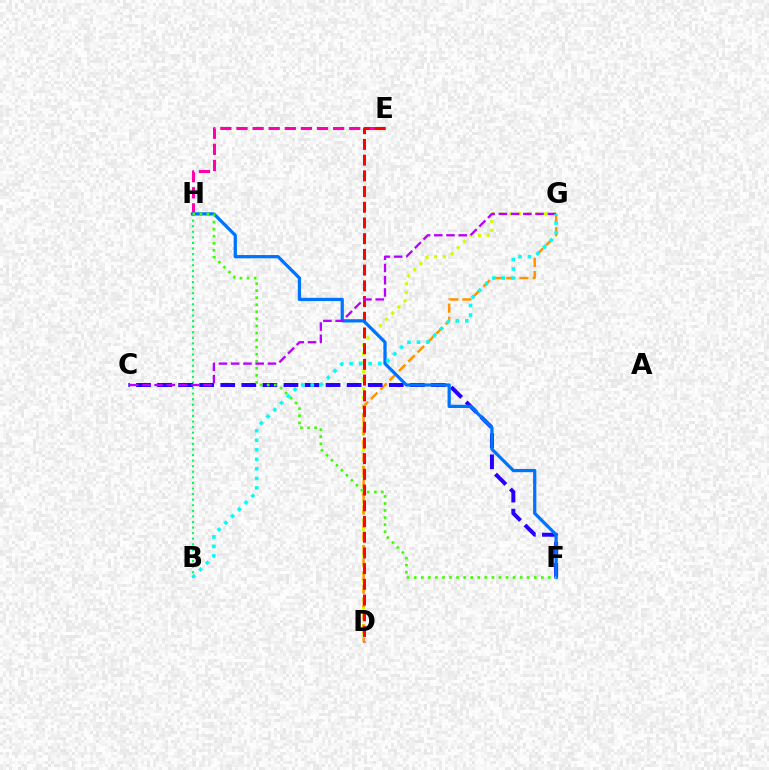{('D', 'G'): [{'color': '#d1ff00', 'line_style': 'dotted', 'thickness': 2.38}, {'color': '#ff9400', 'line_style': 'dashed', 'thickness': 1.79}], ('E', 'H'): [{'color': '#ff00ac', 'line_style': 'dashed', 'thickness': 2.19}], ('D', 'E'): [{'color': '#ff0000', 'line_style': 'dashed', 'thickness': 2.13}], ('B', 'H'): [{'color': '#00ff5c', 'line_style': 'dotted', 'thickness': 1.52}], ('C', 'F'): [{'color': '#2500ff', 'line_style': 'dashed', 'thickness': 2.86}], ('F', 'H'): [{'color': '#0074ff', 'line_style': 'solid', 'thickness': 2.34}, {'color': '#3dff00', 'line_style': 'dotted', 'thickness': 1.92}], ('C', 'G'): [{'color': '#b900ff', 'line_style': 'dashed', 'thickness': 1.66}], ('B', 'G'): [{'color': '#00fff6', 'line_style': 'dotted', 'thickness': 2.59}]}